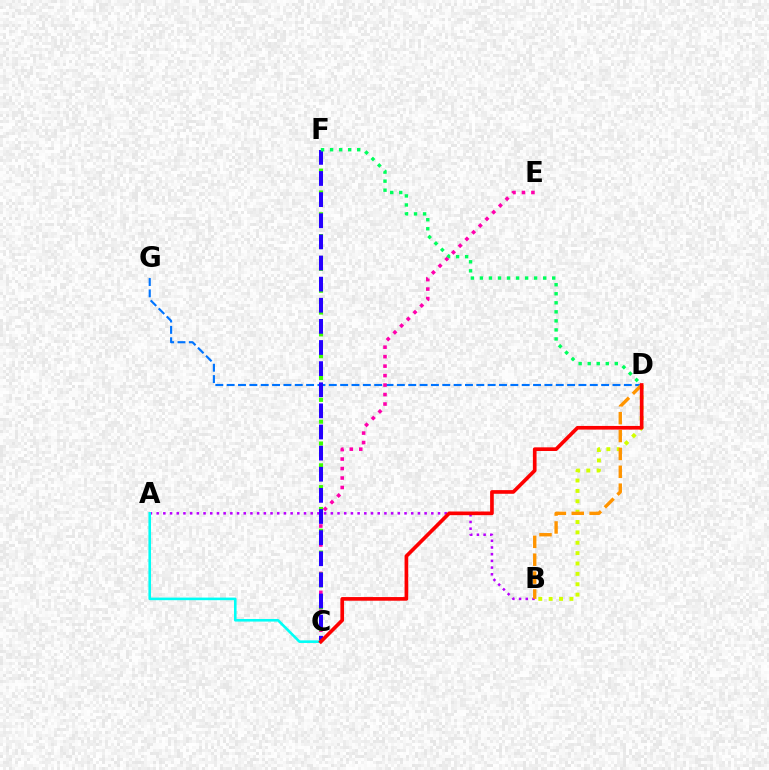{('D', 'G'): [{'color': '#0074ff', 'line_style': 'dashed', 'thickness': 1.54}], ('A', 'B'): [{'color': '#b900ff', 'line_style': 'dotted', 'thickness': 1.82}], ('C', 'E'): [{'color': '#ff00ac', 'line_style': 'dotted', 'thickness': 2.57}], ('C', 'F'): [{'color': '#3dff00', 'line_style': 'dotted', 'thickness': 2.97}, {'color': '#2500ff', 'line_style': 'dashed', 'thickness': 2.87}], ('B', 'D'): [{'color': '#d1ff00', 'line_style': 'dotted', 'thickness': 2.82}, {'color': '#ff9400', 'line_style': 'dashed', 'thickness': 2.43}], ('A', 'C'): [{'color': '#00fff6', 'line_style': 'solid', 'thickness': 1.87}], ('C', 'D'): [{'color': '#ff0000', 'line_style': 'solid', 'thickness': 2.64}], ('D', 'F'): [{'color': '#00ff5c', 'line_style': 'dotted', 'thickness': 2.46}]}